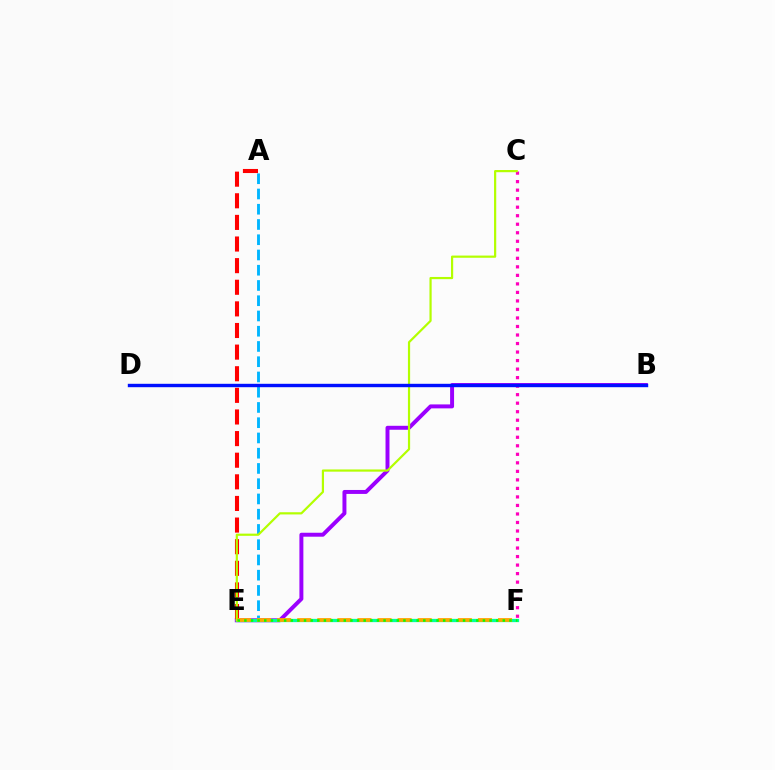{('C', 'F'): [{'color': '#ff00bd', 'line_style': 'dotted', 'thickness': 2.32}], ('B', 'E'): [{'color': '#9b00ff', 'line_style': 'solid', 'thickness': 2.85}], ('A', 'E'): [{'color': '#00b5ff', 'line_style': 'dashed', 'thickness': 2.07}, {'color': '#ff0000', 'line_style': 'dashed', 'thickness': 2.94}], ('E', 'F'): [{'color': '#00ff9d', 'line_style': 'solid', 'thickness': 2.36}, {'color': '#ffa500', 'line_style': 'dashed', 'thickness': 2.73}, {'color': '#08ff00', 'line_style': 'dotted', 'thickness': 1.8}], ('C', 'E'): [{'color': '#b3ff00', 'line_style': 'solid', 'thickness': 1.58}], ('B', 'D'): [{'color': '#0010ff', 'line_style': 'solid', 'thickness': 2.45}]}